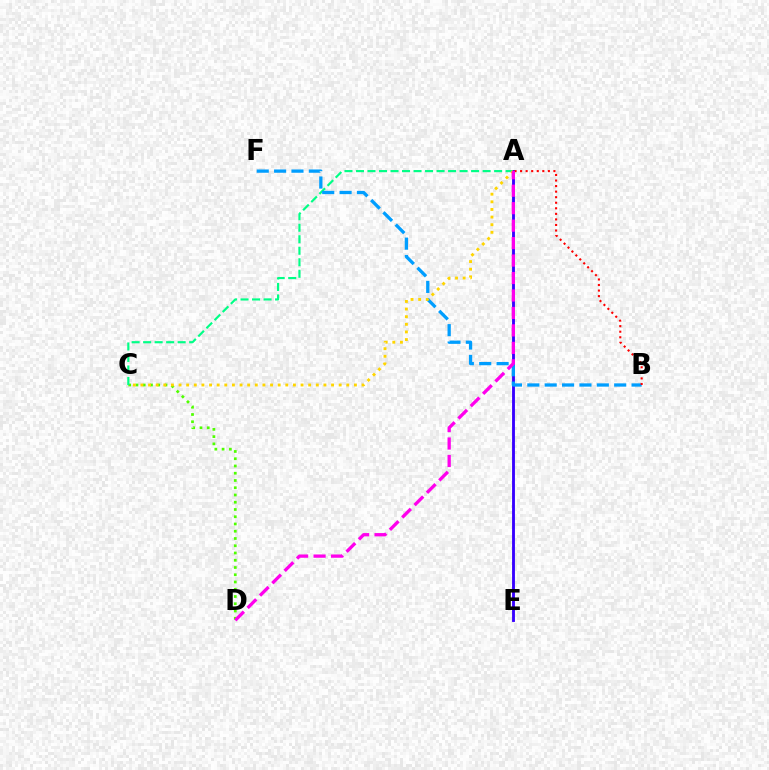{('C', 'D'): [{'color': '#4fff00', 'line_style': 'dotted', 'thickness': 1.97}], ('A', 'C'): [{'color': '#00ff86', 'line_style': 'dashed', 'thickness': 1.56}, {'color': '#ffd500', 'line_style': 'dotted', 'thickness': 2.07}], ('A', 'E'): [{'color': '#3700ff', 'line_style': 'solid', 'thickness': 2.06}], ('B', 'F'): [{'color': '#009eff', 'line_style': 'dashed', 'thickness': 2.36}], ('A', 'B'): [{'color': '#ff0000', 'line_style': 'dotted', 'thickness': 1.51}], ('A', 'D'): [{'color': '#ff00ed', 'line_style': 'dashed', 'thickness': 2.37}]}